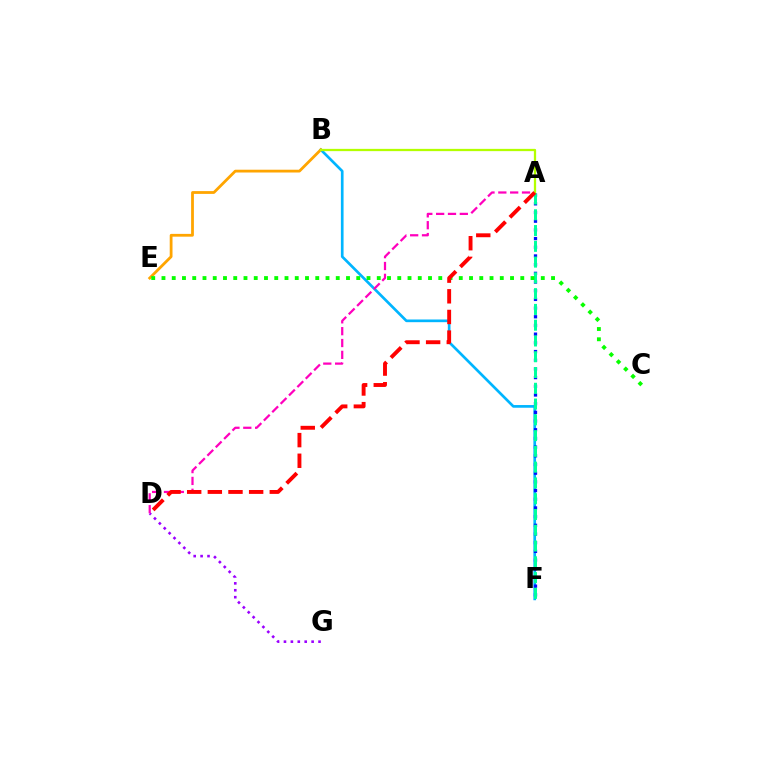{('B', 'F'): [{'color': '#00b5ff', 'line_style': 'solid', 'thickness': 1.93}], ('A', 'F'): [{'color': '#0010ff', 'line_style': 'dotted', 'thickness': 2.36}, {'color': '#00ff9d', 'line_style': 'dashed', 'thickness': 2.14}], ('D', 'G'): [{'color': '#9b00ff', 'line_style': 'dotted', 'thickness': 1.88}], ('B', 'E'): [{'color': '#ffa500', 'line_style': 'solid', 'thickness': 2.01}], ('A', 'D'): [{'color': '#ff00bd', 'line_style': 'dashed', 'thickness': 1.61}, {'color': '#ff0000', 'line_style': 'dashed', 'thickness': 2.81}], ('A', 'B'): [{'color': '#b3ff00', 'line_style': 'solid', 'thickness': 1.64}], ('C', 'E'): [{'color': '#08ff00', 'line_style': 'dotted', 'thickness': 2.79}]}